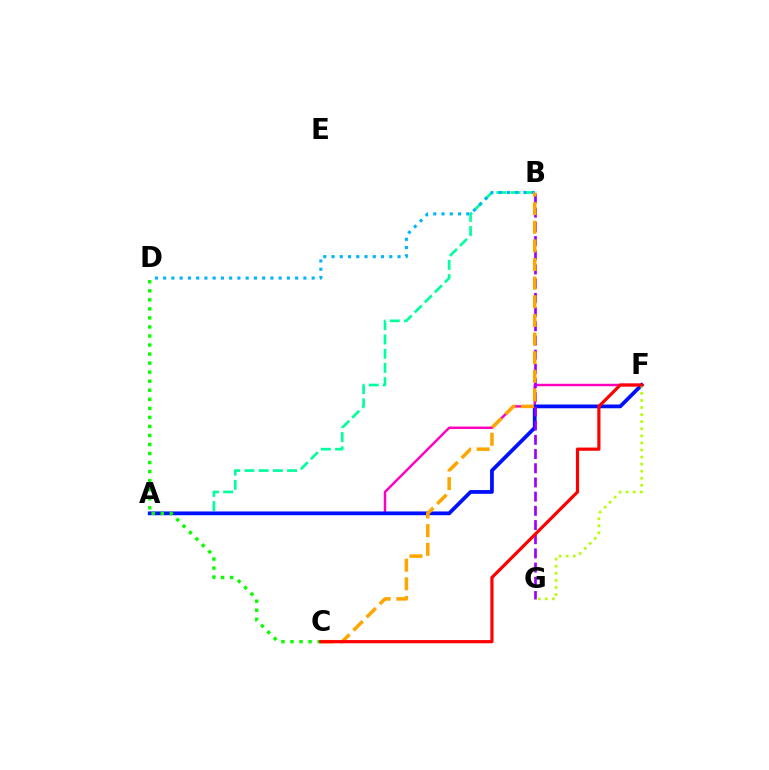{('A', 'B'): [{'color': '#00ff9d', 'line_style': 'dashed', 'thickness': 1.93}], ('A', 'F'): [{'color': '#ff00bd', 'line_style': 'solid', 'thickness': 1.77}, {'color': '#0010ff', 'line_style': 'solid', 'thickness': 2.71}], ('F', 'G'): [{'color': '#b3ff00', 'line_style': 'dotted', 'thickness': 1.92}], ('B', 'G'): [{'color': '#9b00ff', 'line_style': 'dashed', 'thickness': 1.93}], ('C', 'D'): [{'color': '#08ff00', 'line_style': 'dotted', 'thickness': 2.46}], ('B', 'D'): [{'color': '#00b5ff', 'line_style': 'dotted', 'thickness': 2.24}], ('B', 'C'): [{'color': '#ffa500', 'line_style': 'dashed', 'thickness': 2.53}], ('C', 'F'): [{'color': '#ff0000', 'line_style': 'solid', 'thickness': 2.29}]}